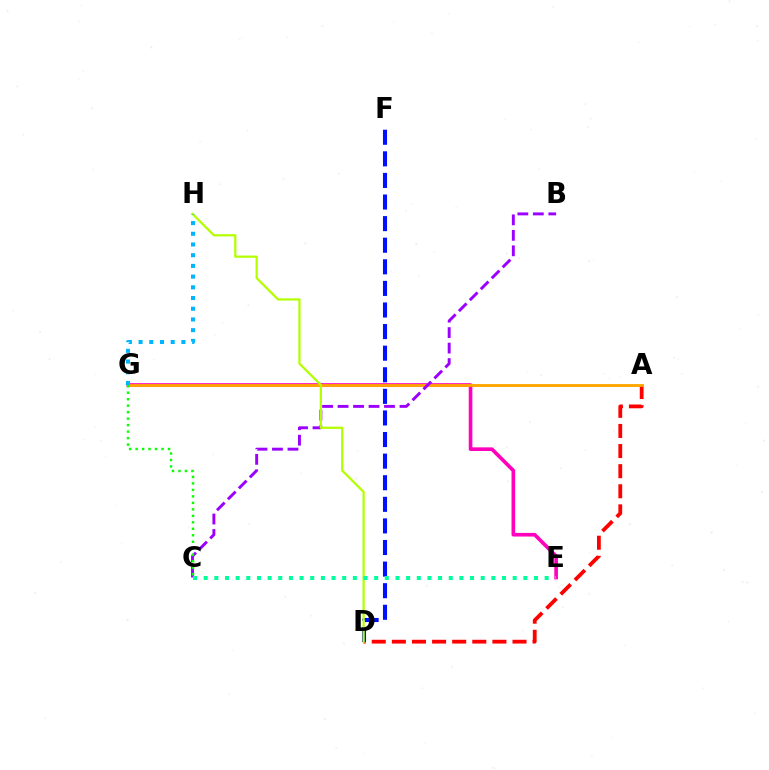{('A', 'D'): [{'color': '#ff0000', 'line_style': 'dashed', 'thickness': 2.73}], ('E', 'G'): [{'color': '#ff00bd', 'line_style': 'solid', 'thickness': 2.62}], ('D', 'F'): [{'color': '#0010ff', 'line_style': 'dashed', 'thickness': 2.93}], ('A', 'G'): [{'color': '#ffa500', 'line_style': 'solid', 'thickness': 2.05}], ('B', 'C'): [{'color': '#9b00ff', 'line_style': 'dashed', 'thickness': 2.1}], ('D', 'H'): [{'color': '#b3ff00', 'line_style': 'solid', 'thickness': 1.62}], ('G', 'H'): [{'color': '#00b5ff', 'line_style': 'dotted', 'thickness': 2.91}], ('C', 'E'): [{'color': '#00ff9d', 'line_style': 'dotted', 'thickness': 2.9}], ('C', 'G'): [{'color': '#08ff00', 'line_style': 'dotted', 'thickness': 1.76}]}